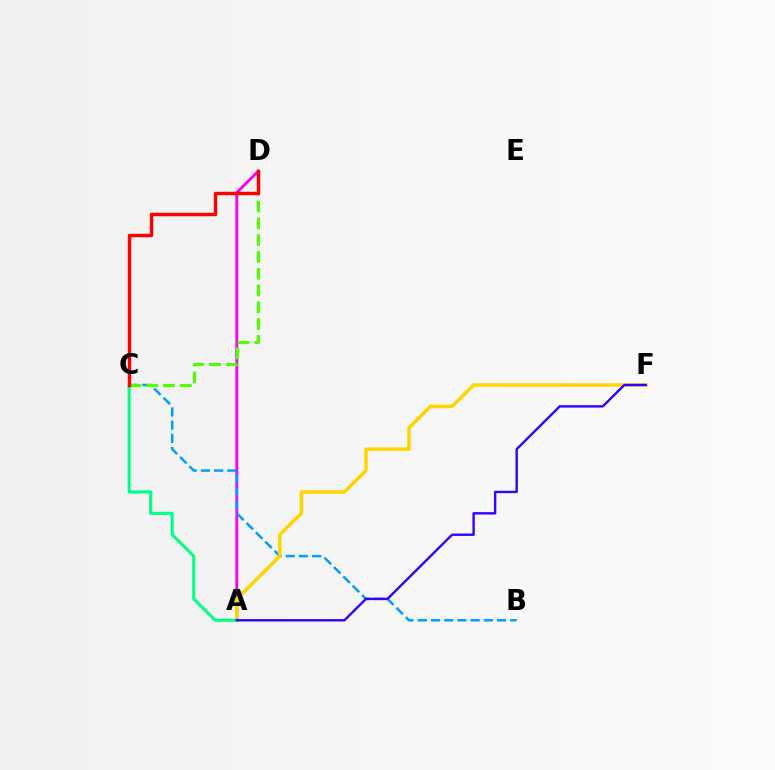{('A', 'D'): [{'color': '#ff00ed', 'line_style': 'solid', 'thickness': 2.08}], ('B', 'C'): [{'color': '#009eff', 'line_style': 'dashed', 'thickness': 1.79}], ('A', 'F'): [{'color': '#ffd500', 'line_style': 'solid', 'thickness': 2.52}, {'color': '#3700ff', 'line_style': 'solid', 'thickness': 1.73}], ('C', 'D'): [{'color': '#4fff00', 'line_style': 'dashed', 'thickness': 2.28}, {'color': '#ff0000', 'line_style': 'solid', 'thickness': 2.47}], ('A', 'C'): [{'color': '#00ff86', 'line_style': 'solid', 'thickness': 2.2}]}